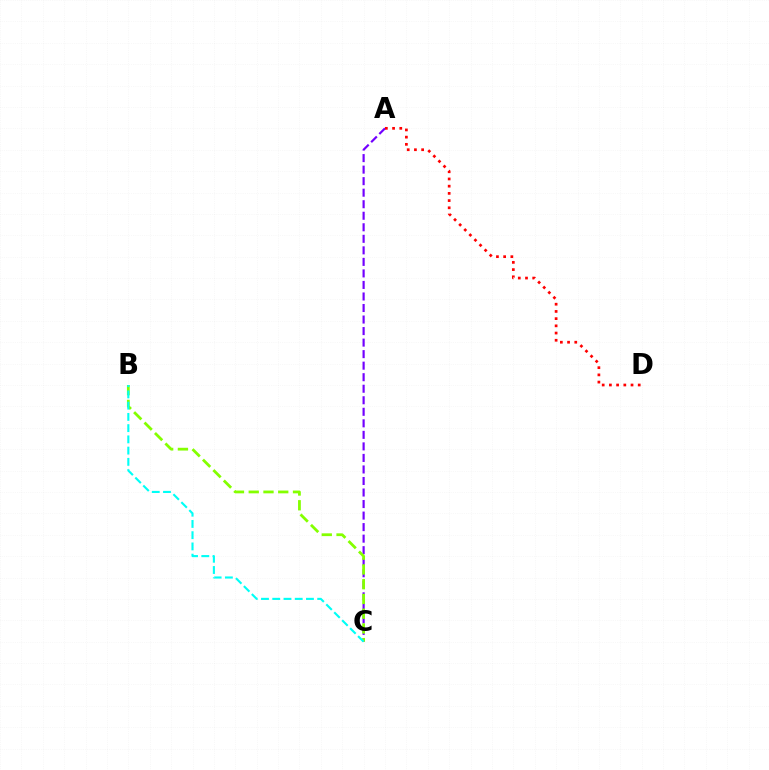{('A', 'C'): [{'color': '#7200ff', 'line_style': 'dashed', 'thickness': 1.57}], ('B', 'C'): [{'color': '#84ff00', 'line_style': 'dashed', 'thickness': 2.0}, {'color': '#00fff6', 'line_style': 'dashed', 'thickness': 1.53}], ('A', 'D'): [{'color': '#ff0000', 'line_style': 'dotted', 'thickness': 1.96}]}